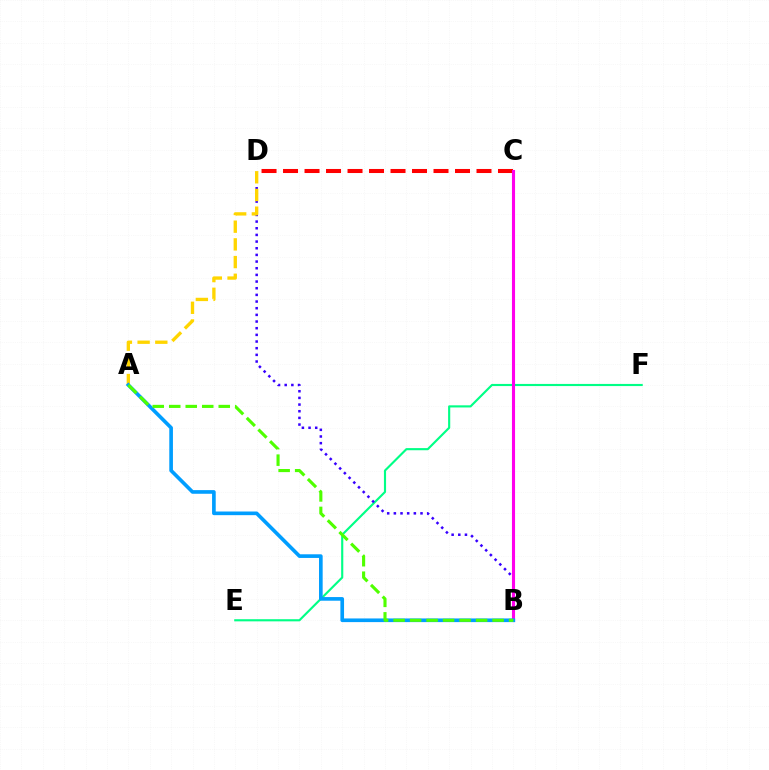{('E', 'F'): [{'color': '#00ff86', 'line_style': 'solid', 'thickness': 1.54}], ('C', 'D'): [{'color': '#ff0000', 'line_style': 'dashed', 'thickness': 2.92}], ('B', 'D'): [{'color': '#3700ff', 'line_style': 'dotted', 'thickness': 1.81}], ('A', 'D'): [{'color': '#ffd500', 'line_style': 'dashed', 'thickness': 2.4}], ('B', 'C'): [{'color': '#ff00ed', 'line_style': 'solid', 'thickness': 2.24}], ('A', 'B'): [{'color': '#009eff', 'line_style': 'solid', 'thickness': 2.63}, {'color': '#4fff00', 'line_style': 'dashed', 'thickness': 2.24}]}